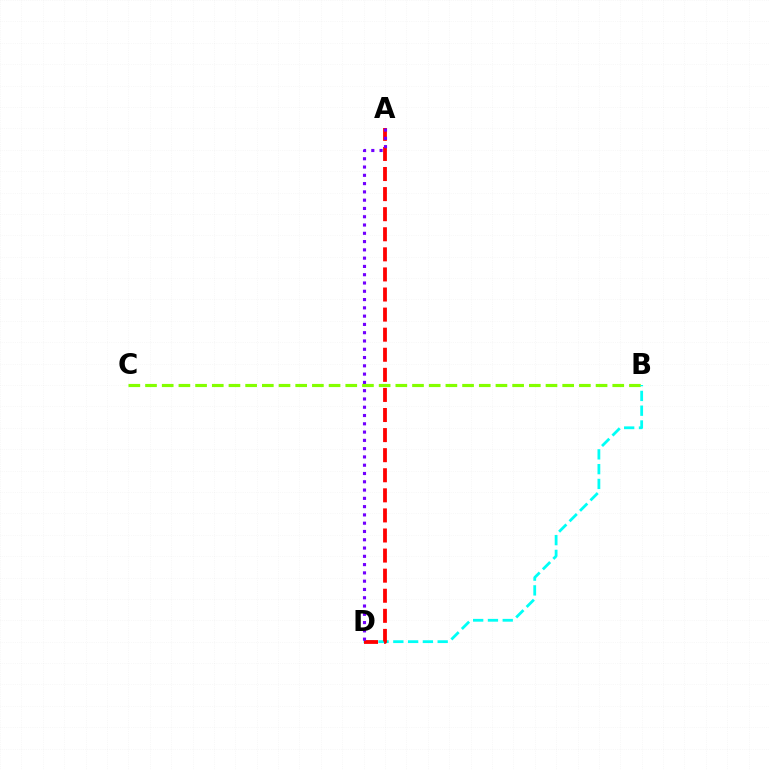{('B', 'C'): [{'color': '#84ff00', 'line_style': 'dashed', 'thickness': 2.27}], ('B', 'D'): [{'color': '#00fff6', 'line_style': 'dashed', 'thickness': 2.01}], ('A', 'D'): [{'color': '#ff0000', 'line_style': 'dashed', 'thickness': 2.73}, {'color': '#7200ff', 'line_style': 'dotted', 'thickness': 2.25}]}